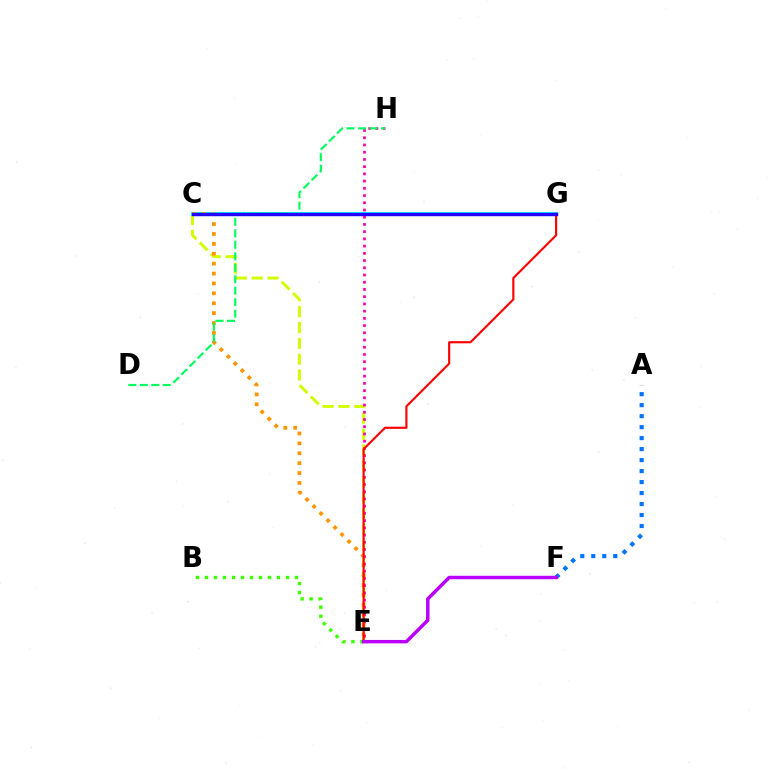{('C', 'E'): [{'color': '#d1ff00', 'line_style': 'dashed', 'thickness': 2.15}, {'color': '#ff9400', 'line_style': 'dotted', 'thickness': 2.69}], ('C', 'G'): [{'color': '#00fff6', 'line_style': 'solid', 'thickness': 2.95}, {'color': '#2500ff', 'line_style': 'solid', 'thickness': 2.44}], ('E', 'H'): [{'color': '#ff00ac', 'line_style': 'dotted', 'thickness': 1.96}], ('D', 'H'): [{'color': '#00ff5c', 'line_style': 'dashed', 'thickness': 1.56}], ('E', 'G'): [{'color': '#ff0000', 'line_style': 'solid', 'thickness': 1.54}], ('A', 'F'): [{'color': '#0074ff', 'line_style': 'dotted', 'thickness': 2.99}], ('B', 'E'): [{'color': '#3dff00', 'line_style': 'dotted', 'thickness': 2.45}], ('E', 'F'): [{'color': '#b900ff', 'line_style': 'solid', 'thickness': 2.49}]}